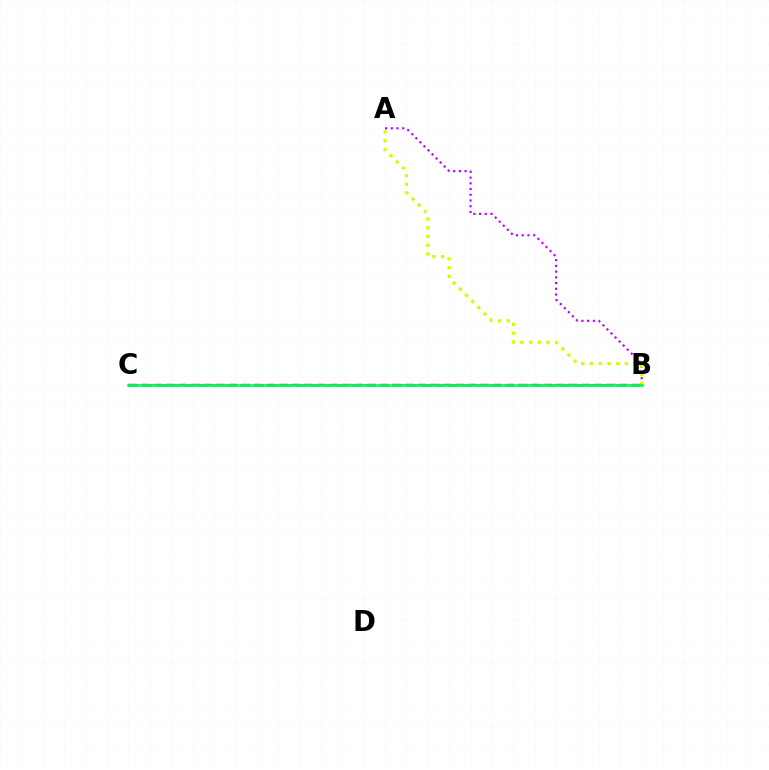{('B', 'C'): [{'color': '#0074ff', 'line_style': 'dashed', 'thickness': 1.89}, {'color': '#ff0000', 'line_style': 'dashed', 'thickness': 1.71}, {'color': '#00ff5c', 'line_style': 'solid', 'thickness': 1.92}], ('A', 'B'): [{'color': '#b900ff', 'line_style': 'dotted', 'thickness': 1.55}, {'color': '#d1ff00', 'line_style': 'dotted', 'thickness': 2.37}]}